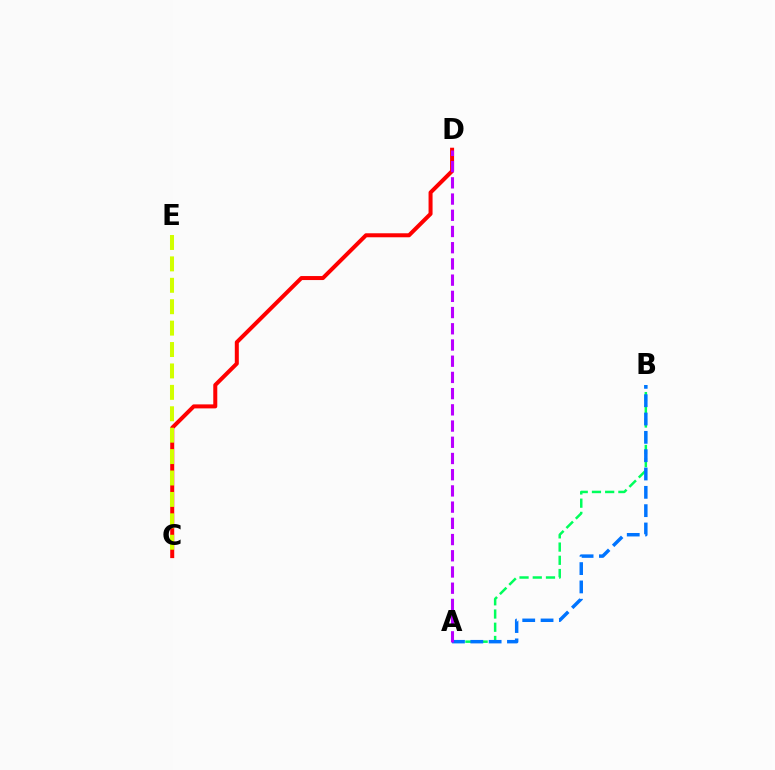{('A', 'B'): [{'color': '#00ff5c', 'line_style': 'dashed', 'thickness': 1.8}, {'color': '#0074ff', 'line_style': 'dashed', 'thickness': 2.49}], ('C', 'D'): [{'color': '#ff0000', 'line_style': 'solid', 'thickness': 2.88}], ('A', 'D'): [{'color': '#b900ff', 'line_style': 'dashed', 'thickness': 2.2}], ('C', 'E'): [{'color': '#d1ff00', 'line_style': 'dashed', 'thickness': 2.91}]}